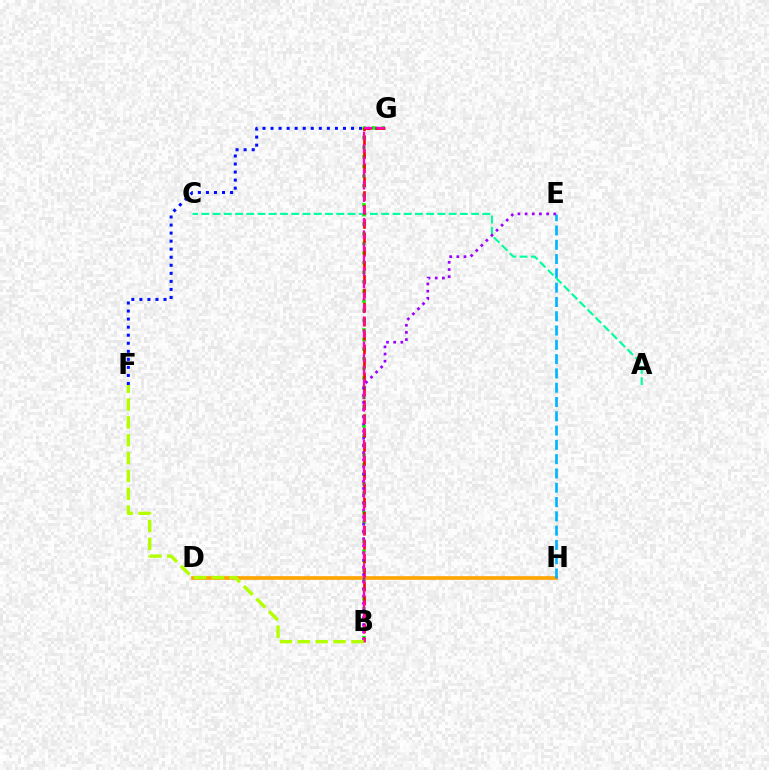{('D', 'H'): [{'color': '#ffa500', 'line_style': 'solid', 'thickness': 2.65}], ('F', 'G'): [{'color': '#0010ff', 'line_style': 'dotted', 'thickness': 2.19}], ('B', 'G'): [{'color': '#08ff00', 'line_style': 'dotted', 'thickness': 2.61}, {'color': '#ff0000', 'line_style': 'dashed', 'thickness': 1.89}, {'color': '#ff00bd', 'line_style': 'dashed', 'thickness': 1.68}], ('E', 'H'): [{'color': '#00b5ff', 'line_style': 'dashed', 'thickness': 1.94}], ('A', 'C'): [{'color': '#00ff9d', 'line_style': 'dashed', 'thickness': 1.53}], ('B', 'E'): [{'color': '#9b00ff', 'line_style': 'dotted', 'thickness': 1.95}], ('B', 'F'): [{'color': '#b3ff00', 'line_style': 'dashed', 'thickness': 2.43}]}